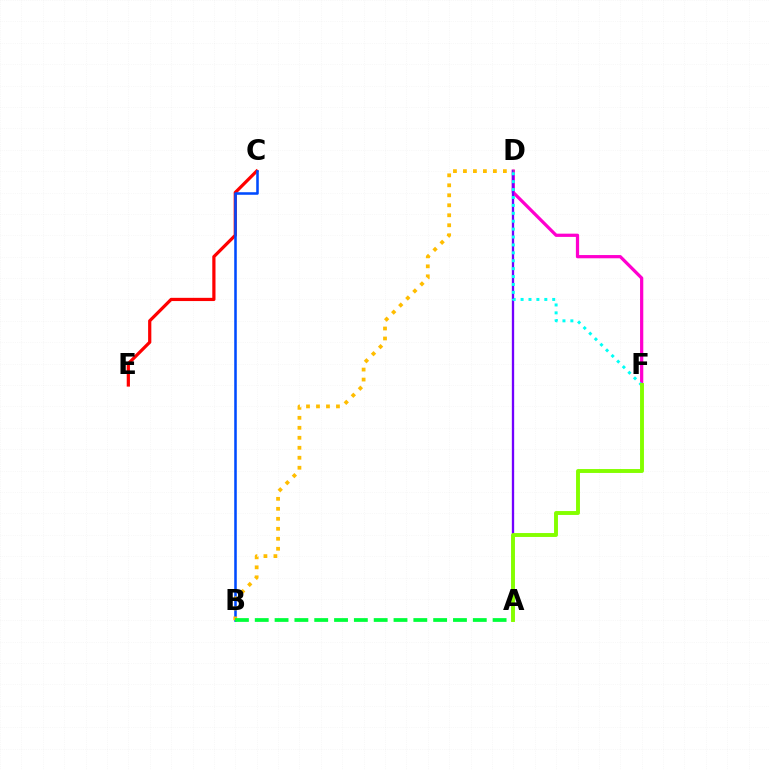{('D', 'F'): [{'color': '#ff00cf', 'line_style': 'solid', 'thickness': 2.33}, {'color': '#00fff6', 'line_style': 'dotted', 'thickness': 2.15}], ('C', 'E'): [{'color': '#ff0000', 'line_style': 'solid', 'thickness': 2.32}], ('A', 'D'): [{'color': '#7200ff', 'line_style': 'solid', 'thickness': 1.67}], ('B', 'C'): [{'color': '#004bff', 'line_style': 'solid', 'thickness': 1.84}], ('B', 'D'): [{'color': '#ffbd00', 'line_style': 'dotted', 'thickness': 2.71}], ('A', 'B'): [{'color': '#00ff39', 'line_style': 'dashed', 'thickness': 2.69}], ('A', 'F'): [{'color': '#84ff00', 'line_style': 'solid', 'thickness': 2.81}]}